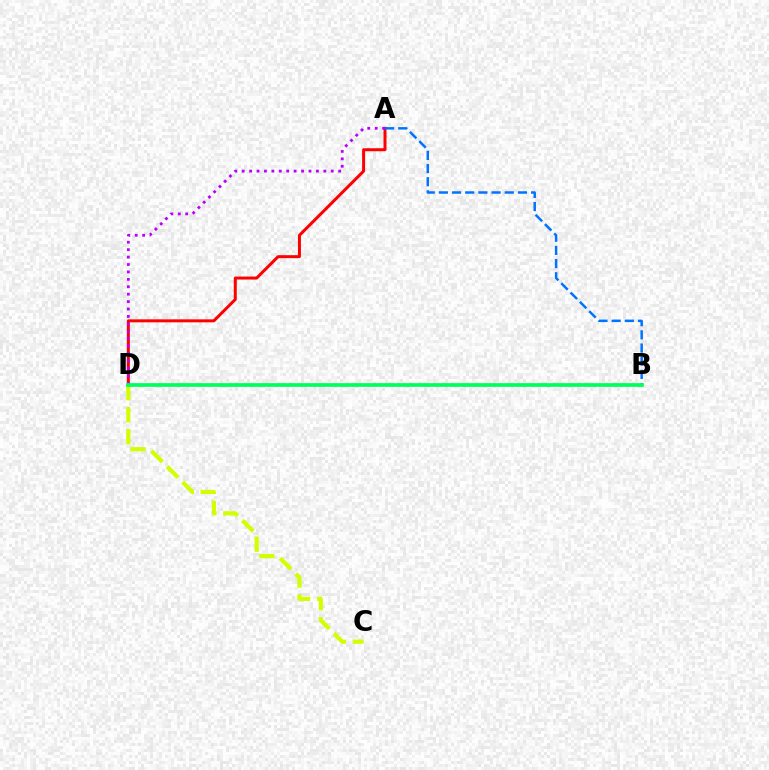{('A', 'D'): [{'color': '#ff0000', 'line_style': 'solid', 'thickness': 2.15}, {'color': '#b900ff', 'line_style': 'dotted', 'thickness': 2.02}], ('A', 'B'): [{'color': '#0074ff', 'line_style': 'dashed', 'thickness': 1.79}], ('C', 'D'): [{'color': '#d1ff00', 'line_style': 'dashed', 'thickness': 2.99}], ('B', 'D'): [{'color': '#00ff5c', 'line_style': 'solid', 'thickness': 2.67}]}